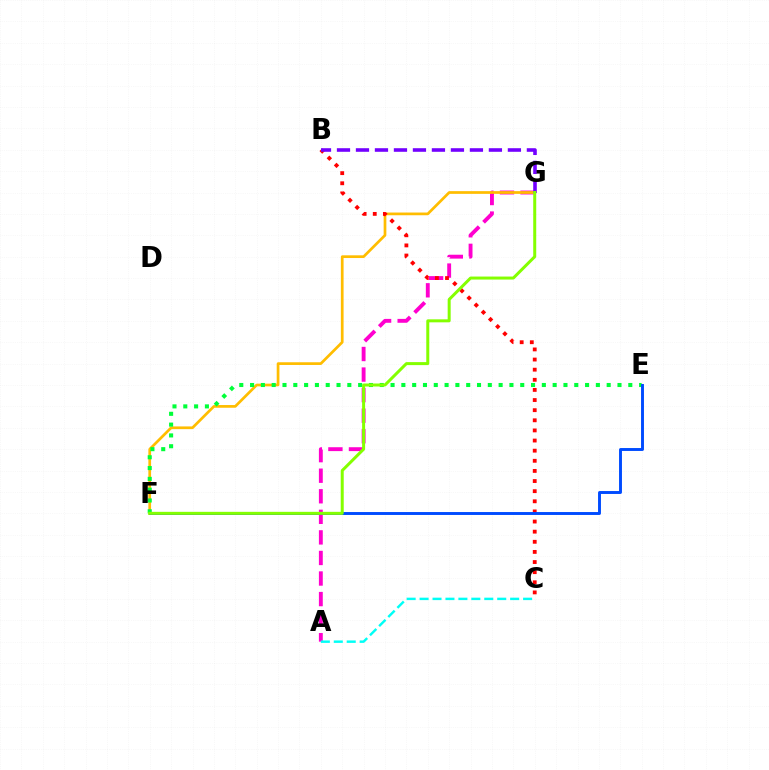{('A', 'G'): [{'color': '#ff00cf', 'line_style': 'dashed', 'thickness': 2.79}], ('F', 'G'): [{'color': '#ffbd00', 'line_style': 'solid', 'thickness': 1.95}, {'color': '#84ff00', 'line_style': 'solid', 'thickness': 2.16}], ('B', 'C'): [{'color': '#ff0000', 'line_style': 'dotted', 'thickness': 2.75}], ('B', 'G'): [{'color': '#7200ff', 'line_style': 'dashed', 'thickness': 2.58}], ('E', 'F'): [{'color': '#00ff39', 'line_style': 'dotted', 'thickness': 2.94}, {'color': '#004bff', 'line_style': 'solid', 'thickness': 2.11}], ('A', 'C'): [{'color': '#00fff6', 'line_style': 'dashed', 'thickness': 1.76}]}